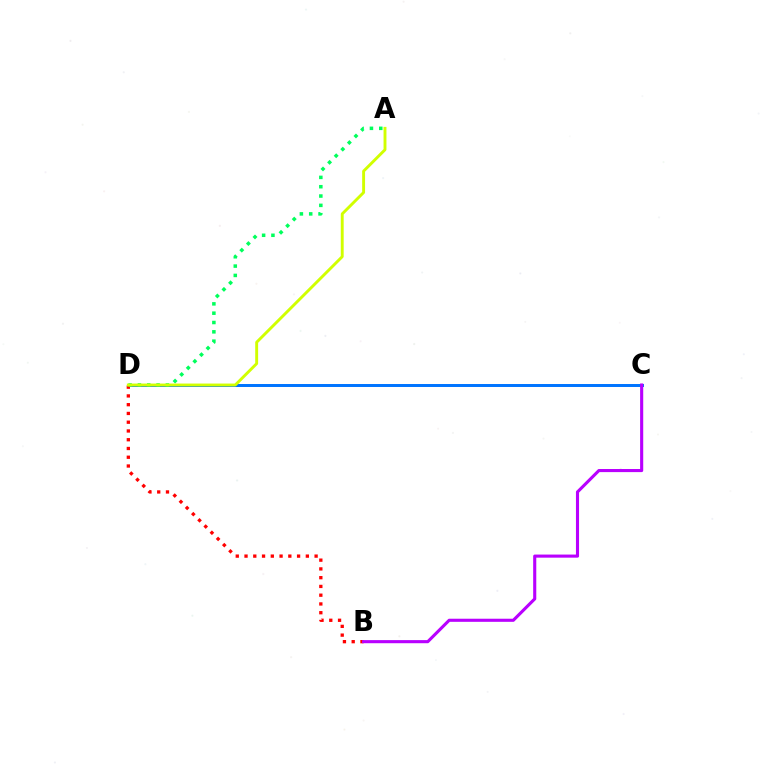{('C', 'D'): [{'color': '#0074ff', 'line_style': 'solid', 'thickness': 2.14}], ('B', 'D'): [{'color': '#ff0000', 'line_style': 'dotted', 'thickness': 2.38}], ('A', 'D'): [{'color': '#00ff5c', 'line_style': 'dotted', 'thickness': 2.53}, {'color': '#d1ff00', 'line_style': 'solid', 'thickness': 2.09}], ('B', 'C'): [{'color': '#b900ff', 'line_style': 'solid', 'thickness': 2.23}]}